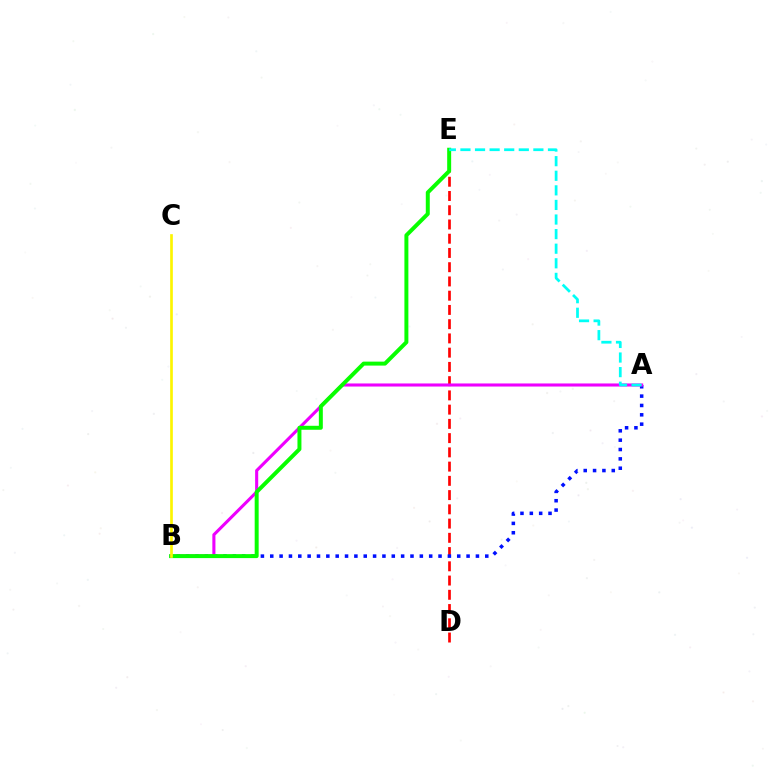{('D', 'E'): [{'color': '#ff0000', 'line_style': 'dashed', 'thickness': 1.93}], ('A', 'B'): [{'color': '#0010ff', 'line_style': 'dotted', 'thickness': 2.54}, {'color': '#ee00ff', 'line_style': 'solid', 'thickness': 2.22}], ('B', 'E'): [{'color': '#08ff00', 'line_style': 'solid', 'thickness': 2.86}], ('A', 'E'): [{'color': '#00fff6', 'line_style': 'dashed', 'thickness': 1.98}], ('B', 'C'): [{'color': '#fcf500', 'line_style': 'solid', 'thickness': 1.92}]}